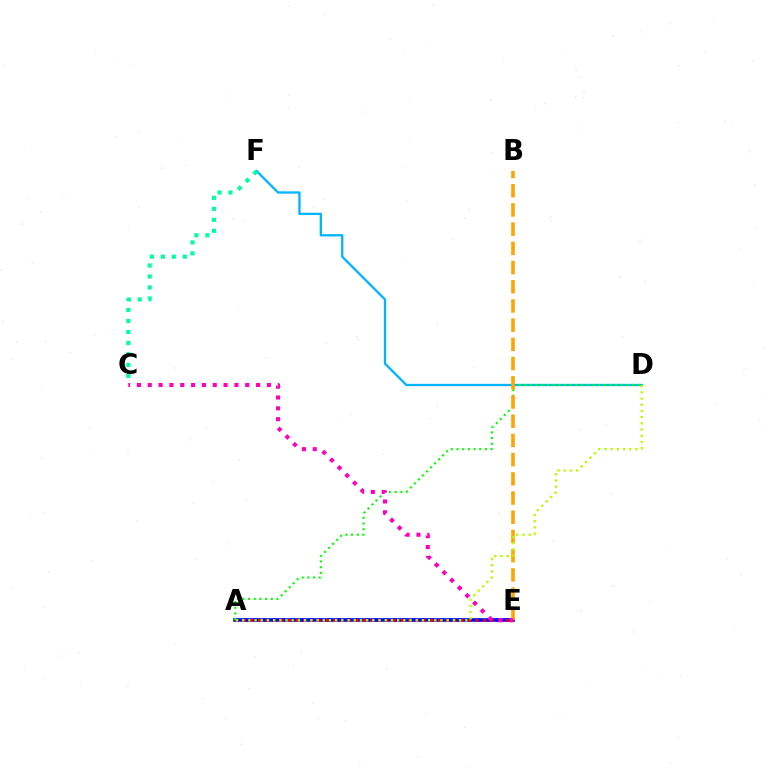{('D', 'F'): [{'color': '#00b5ff', 'line_style': 'solid', 'thickness': 1.66}], ('A', 'E'): [{'color': '#9b00ff', 'line_style': 'dotted', 'thickness': 2.53}, {'color': '#0010ff', 'line_style': 'solid', 'thickness': 2.62}, {'color': '#ff0000', 'line_style': 'dotted', 'thickness': 2.04}], ('C', 'F'): [{'color': '#00ff9d', 'line_style': 'dotted', 'thickness': 2.98}], ('A', 'D'): [{'color': '#08ff00', 'line_style': 'dotted', 'thickness': 1.54}, {'color': '#b3ff00', 'line_style': 'dotted', 'thickness': 1.68}], ('B', 'E'): [{'color': '#ffa500', 'line_style': 'dashed', 'thickness': 2.61}], ('C', 'E'): [{'color': '#ff00bd', 'line_style': 'dotted', 'thickness': 2.94}]}